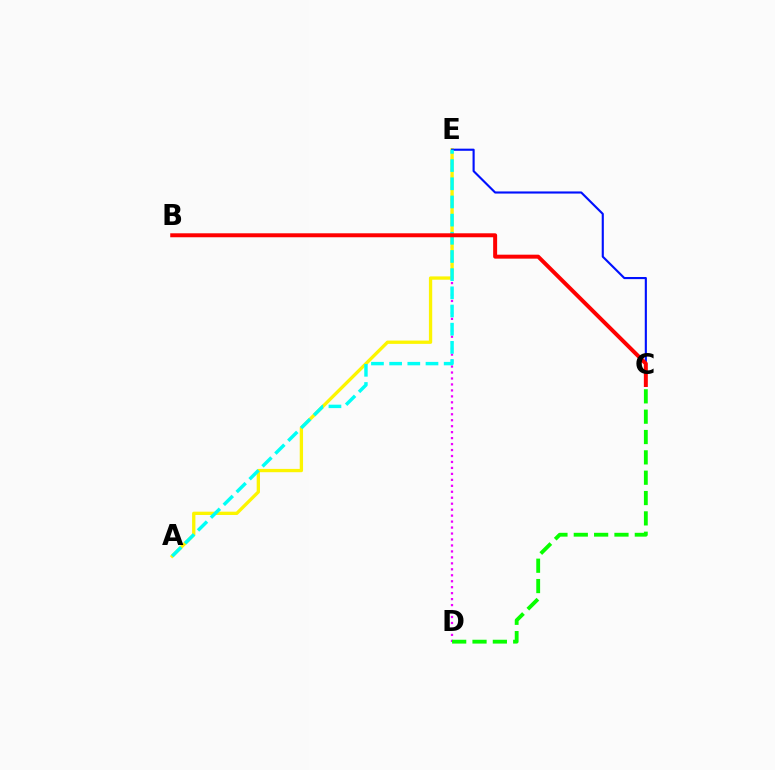{('D', 'E'): [{'color': '#ee00ff', 'line_style': 'dotted', 'thickness': 1.62}], ('A', 'E'): [{'color': '#fcf500', 'line_style': 'solid', 'thickness': 2.38}, {'color': '#00fff6', 'line_style': 'dashed', 'thickness': 2.47}], ('C', 'E'): [{'color': '#0010ff', 'line_style': 'solid', 'thickness': 1.53}], ('B', 'C'): [{'color': '#ff0000', 'line_style': 'solid', 'thickness': 2.86}], ('C', 'D'): [{'color': '#08ff00', 'line_style': 'dashed', 'thickness': 2.76}]}